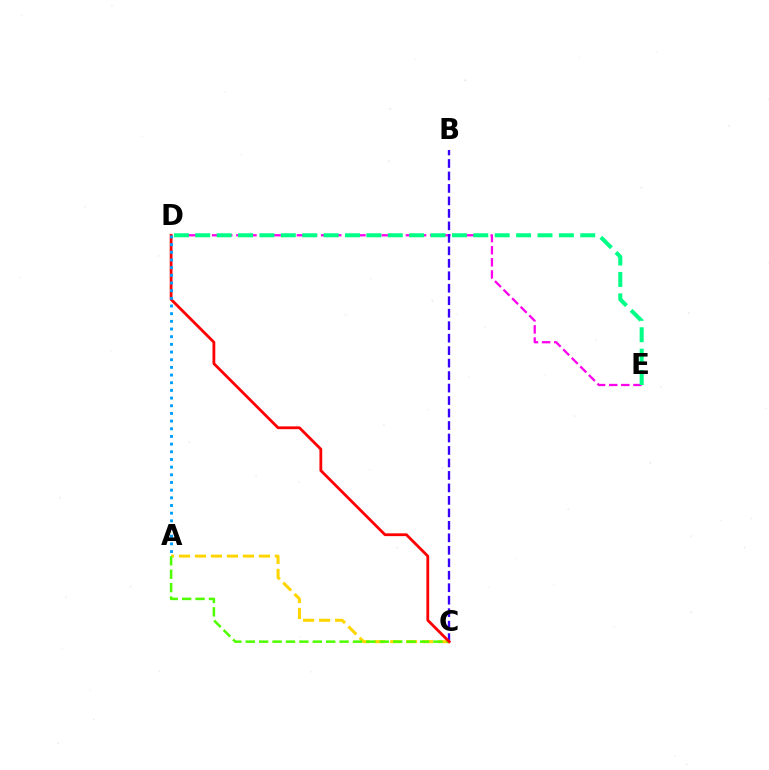{('D', 'E'): [{'color': '#ff00ed', 'line_style': 'dashed', 'thickness': 1.65}, {'color': '#00ff86', 'line_style': 'dashed', 'thickness': 2.91}], ('A', 'C'): [{'color': '#ffd500', 'line_style': 'dashed', 'thickness': 2.17}, {'color': '#4fff00', 'line_style': 'dashed', 'thickness': 1.82}], ('B', 'C'): [{'color': '#3700ff', 'line_style': 'dashed', 'thickness': 1.7}], ('C', 'D'): [{'color': '#ff0000', 'line_style': 'solid', 'thickness': 2.01}], ('A', 'D'): [{'color': '#009eff', 'line_style': 'dotted', 'thickness': 2.08}]}